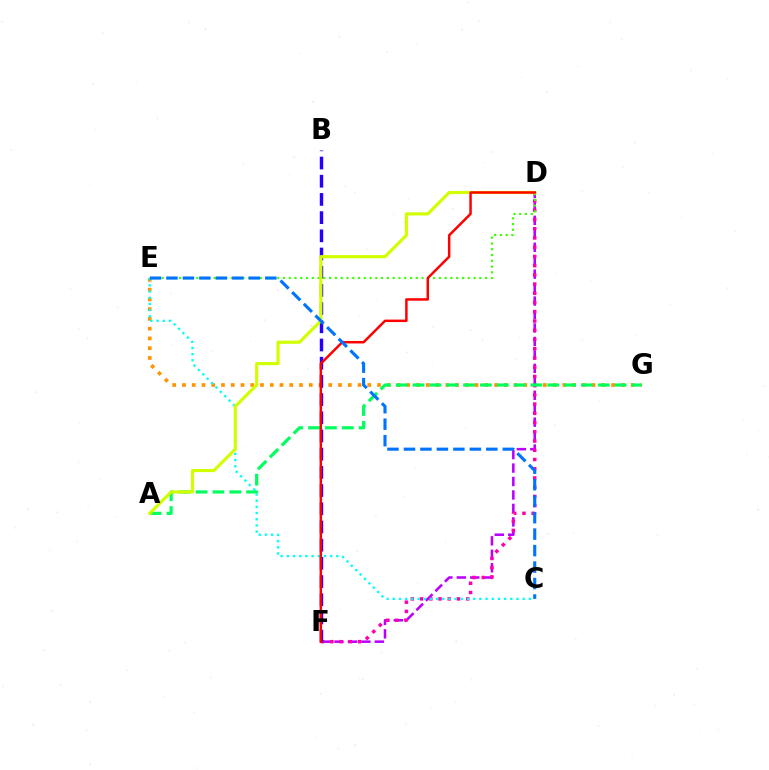{('E', 'G'): [{'color': '#ff9400', 'line_style': 'dotted', 'thickness': 2.65}], ('D', 'F'): [{'color': '#b900ff', 'line_style': 'dashed', 'thickness': 1.83}, {'color': '#ff00ac', 'line_style': 'dotted', 'thickness': 2.51}, {'color': '#ff0000', 'line_style': 'solid', 'thickness': 1.79}], ('A', 'G'): [{'color': '#00ff5c', 'line_style': 'dashed', 'thickness': 2.29}], ('C', 'E'): [{'color': '#00fff6', 'line_style': 'dotted', 'thickness': 1.68}, {'color': '#0074ff', 'line_style': 'dashed', 'thickness': 2.24}], ('D', 'E'): [{'color': '#3dff00', 'line_style': 'dotted', 'thickness': 1.57}], ('B', 'F'): [{'color': '#2500ff', 'line_style': 'dashed', 'thickness': 2.47}], ('A', 'D'): [{'color': '#d1ff00', 'line_style': 'solid', 'thickness': 2.27}]}